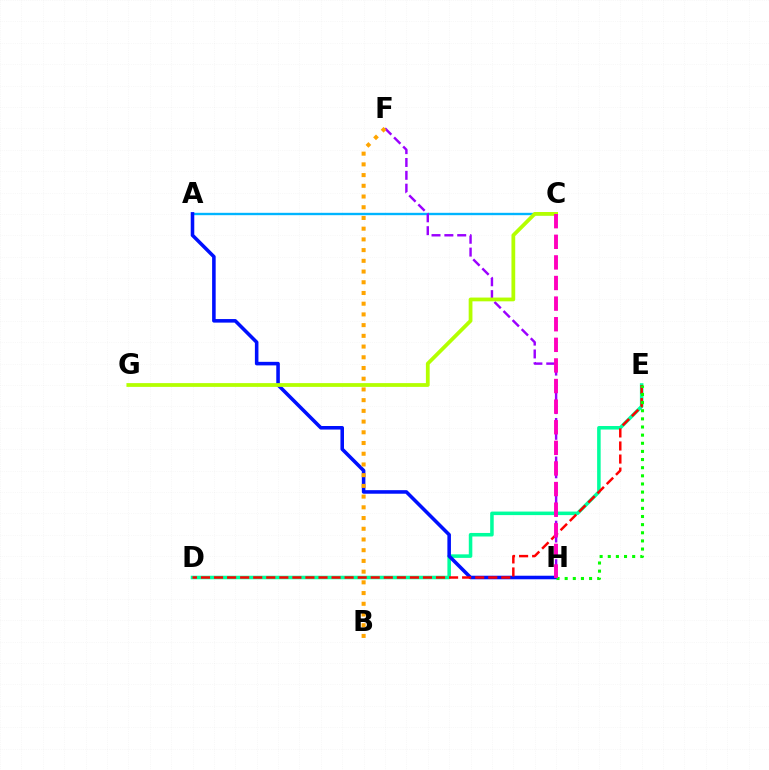{('A', 'C'): [{'color': '#00b5ff', 'line_style': 'solid', 'thickness': 1.71}], ('D', 'E'): [{'color': '#00ff9d', 'line_style': 'solid', 'thickness': 2.55}, {'color': '#ff0000', 'line_style': 'dashed', 'thickness': 1.77}], ('A', 'H'): [{'color': '#0010ff', 'line_style': 'solid', 'thickness': 2.56}], ('E', 'H'): [{'color': '#08ff00', 'line_style': 'dotted', 'thickness': 2.21}], ('F', 'H'): [{'color': '#9b00ff', 'line_style': 'dashed', 'thickness': 1.74}], ('B', 'F'): [{'color': '#ffa500', 'line_style': 'dotted', 'thickness': 2.91}], ('C', 'G'): [{'color': '#b3ff00', 'line_style': 'solid', 'thickness': 2.71}], ('C', 'H'): [{'color': '#ff00bd', 'line_style': 'dashed', 'thickness': 2.8}]}